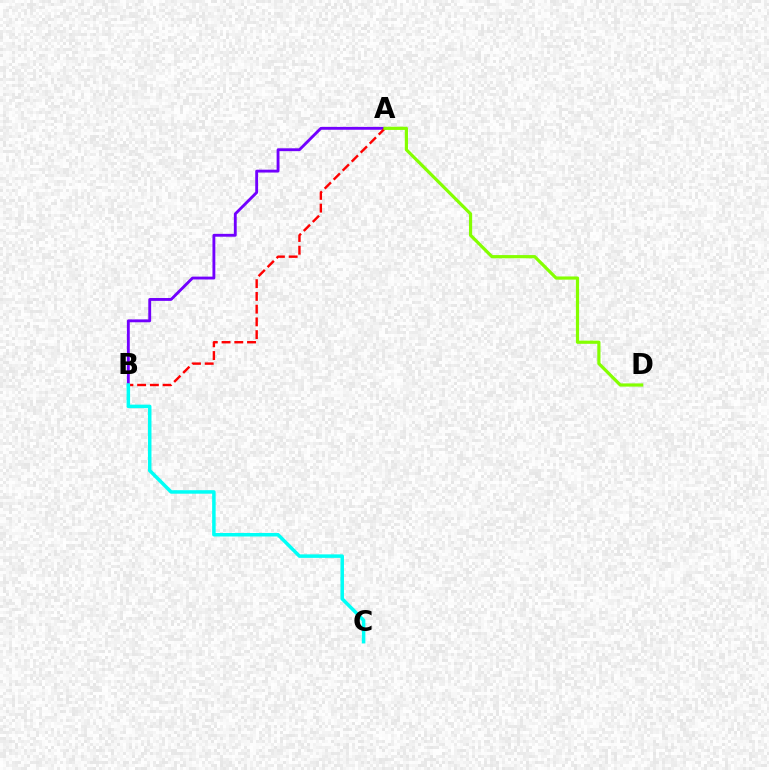{('A', 'B'): [{'color': '#7200ff', 'line_style': 'solid', 'thickness': 2.06}, {'color': '#ff0000', 'line_style': 'dashed', 'thickness': 1.73}], ('B', 'C'): [{'color': '#00fff6', 'line_style': 'solid', 'thickness': 2.52}], ('A', 'D'): [{'color': '#84ff00', 'line_style': 'solid', 'thickness': 2.3}]}